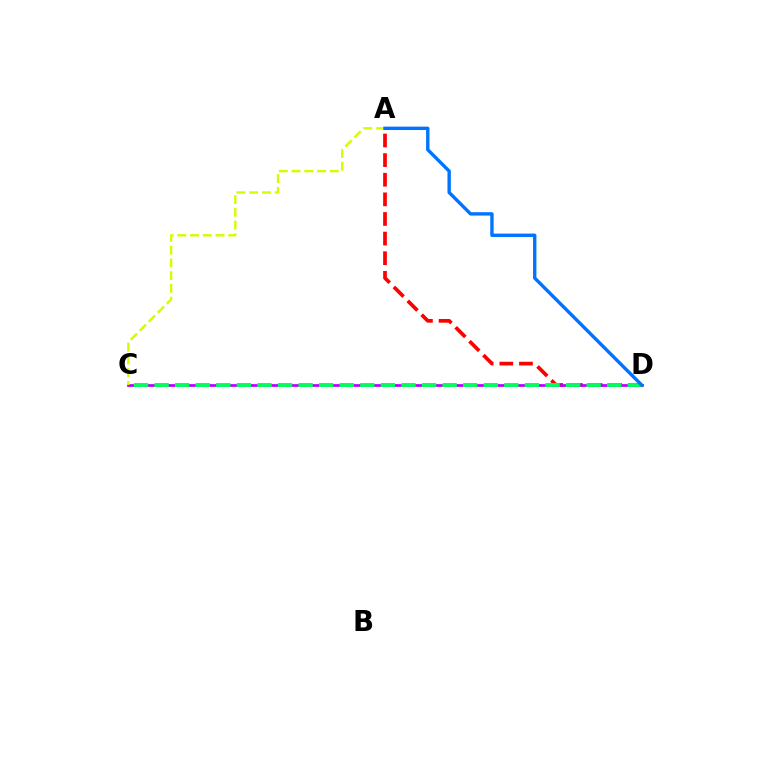{('A', 'D'): [{'color': '#ff0000', 'line_style': 'dashed', 'thickness': 2.67}, {'color': '#0074ff', 'line_style': 'solid', 'thickness': 2.43}], ('C', 'D'): [{'color': '#b900ff', 'line_style': 'solid', 'thickness': 1.97}, {'color': '#00ff5c', 'line_style': 'dashed', 'thickness': 2.8}], ('A', 'C'): [{'color': '#d1ff00', 'line_style': 'dashed', 'thickness': 1.73}]}